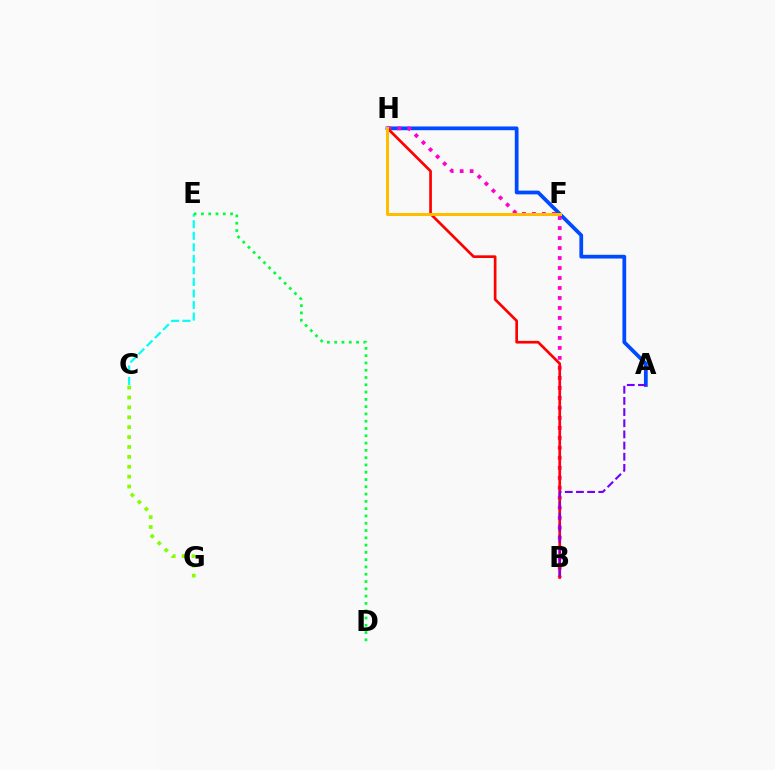{('A', 'H'): [{'color': '#004bff', 'line_style': 'solid', 'thickness': 2.7}], ('B', 'H'): [{'color': '#ff00cf', 'line_style': 'dotted', 'thickness': 2.71}, {'color': '#ff0000', 'line_style': 'solid', 'thickness': 1.94}], ('A', 'B'): [{'color': '#7200ff', 'line_style': 'dashed', 'thickness': 1.52}], ('C', 'E'): [{'color': '#00fff6', 'line_style': 'dashed', 'thickness': 1.57}], ('F', 'H'): [{'color': '#ffbd00', 'line_style': 'solid', 'thickness': 2.17}], ('D', 'E'): [{'color': '#00ff39', 'line_style': 'dotted', 'thickness': 1.98}], ('C', 'G'): [{'color': '#84ff00', 'line_style': 'dotted', 'thickness': 2.69}]}